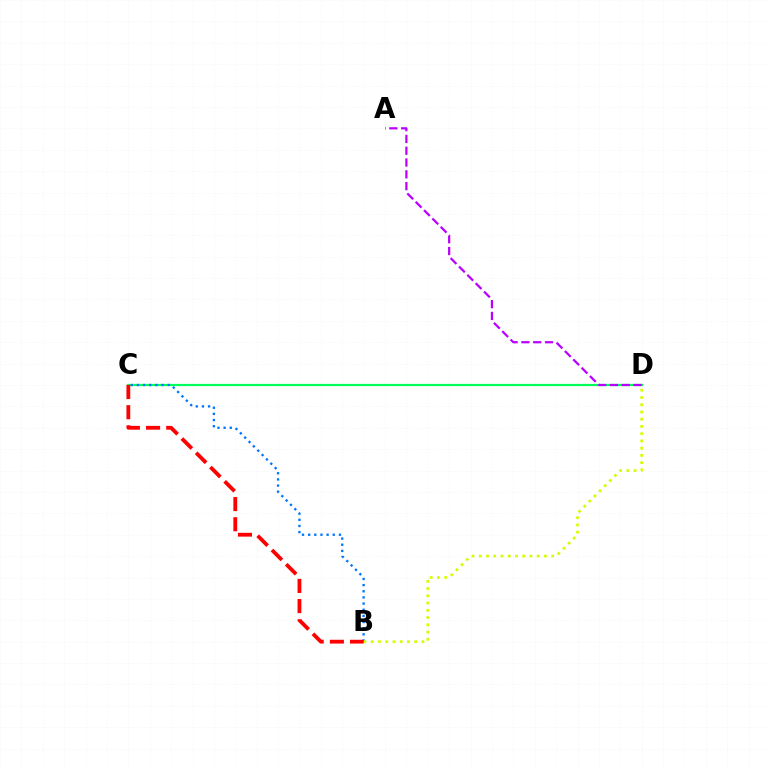{('C', 'D'): [{'color': '#00ff5c', 'line_style': 'solid', 'thickness': 1.6}], ('A', 'D'): [{'color': '#b900ff', 'line_style': 'dashed', 'thickness': 1.6}], ('B', 'C'): [{'color': '#0074ff', 'line_style': 'dotted', 'thickness': 1.67}, {'color': '#ff0000', 'line_style': 'dashed', 'thickness': 2.74}], ('B', 'D'): [{'color': '#d1ff00', 'line_style': 'dotted', 'thickness': 1.97}]}